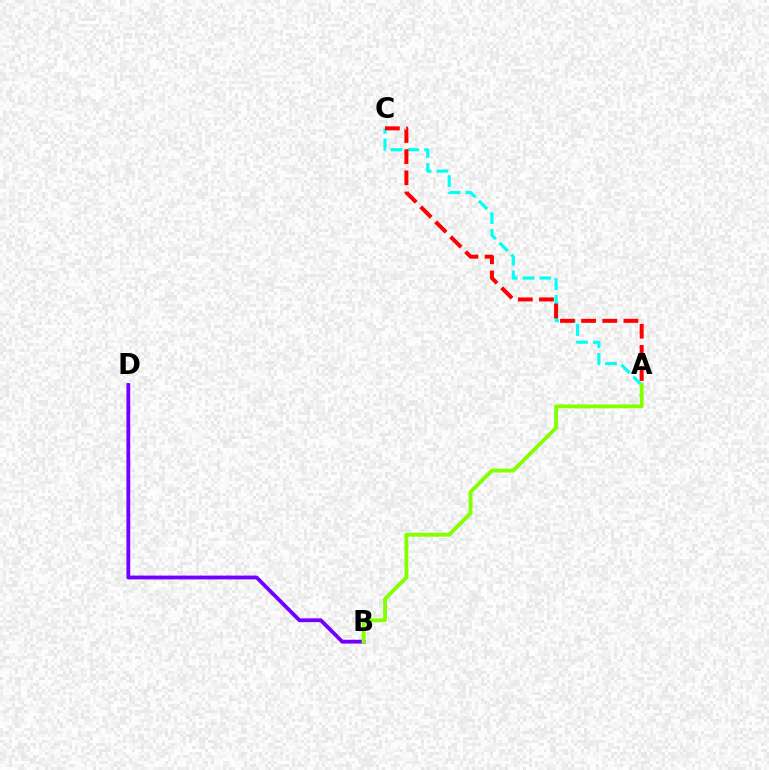{('B', 'D'): [{'color': '#7200ff', 'line_style': 'solid', 'thickness': 2.74}], ('A', 'C'): [{'color': '#00fff6', 'line_style': 'dashed', 'thickness': 2.28}, {'color': '#ff0000', 'line_style': 'dashed', 'thickness': 2.87}], ('A', 'B'): [{'color': '#84ff00', 'line_style': 'solid', 'thickness': 2.74}]}